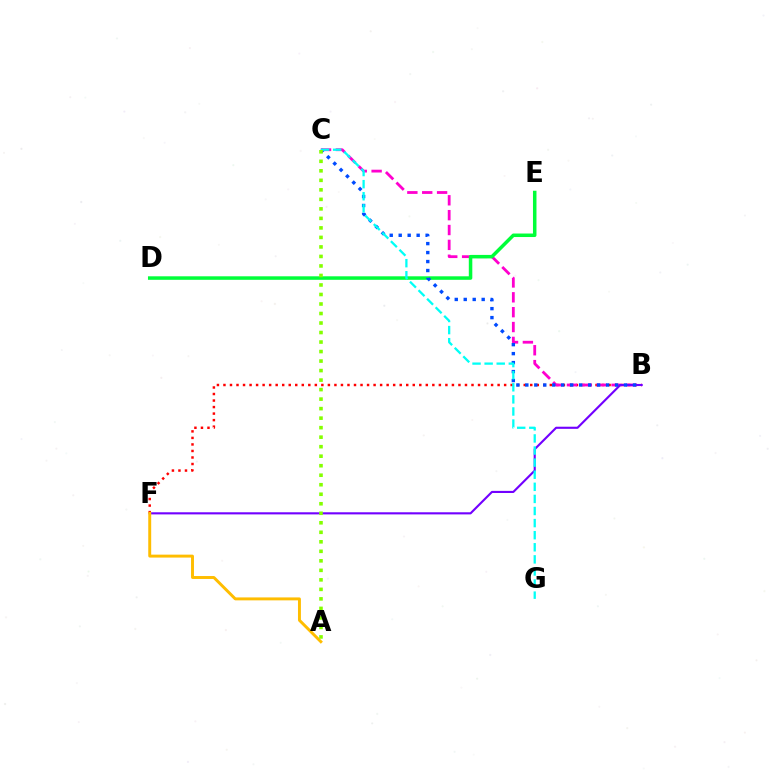{('B', 'F'): [{'color': '#ff0000', 'line_style': 'dotted', 'thickness': 1.77}, {'color': '#7200ff', 'line_style': 'solid', 'thickness': 1.53}], ('B', 'C'): [{'color': '#ff00cf', 'line_style': 'dashed', 'thickness': 2.02}, {'color': '#004bff', 'line_style': 'dotted', 'thickness': 2.44}], ('D', 'E'): [{'color': '#00ff39', 'line_style': 'solid', 'thickness': 2.52}], ('A', 'F'): [{'color': '#ffbd00', 'line_style': 'solid', 'thickness': 2.12}], ('C', 'G'): [{'color': '#00fff6', 'line_style': 'dashed', 'thickness': 1.64}], ('A', 'C'): [{'color': '#84ff00', 'line_style': 'dotted', 'thickness': 2.58}]}